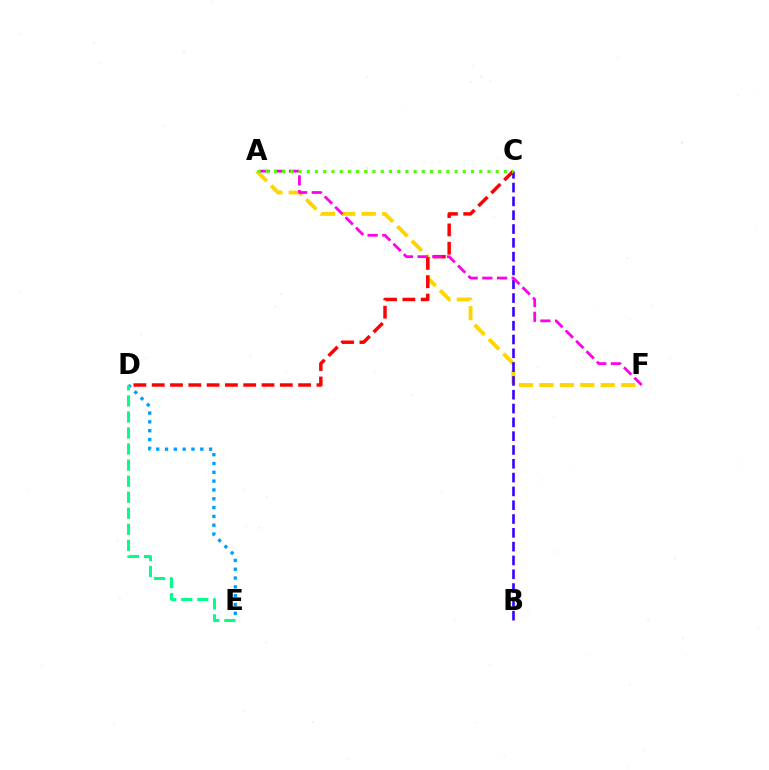{('D', 'E'): [{'color': '#009eff', 'line_style': 'dotted', 'thickness': 2.4}, {'color': '#00ff86', 'line_style': 'dashed', 'thickness': 2.18}], ('A', 'F'): [{'color': '#ffd500', 'line_style': 'dashed', 'thickness': 2.78}, {'color': '#ff00ed', 'line_style': 'dashed', 'thickness': 2.0}], ('B', 'C'): [{'color': '#3700ff', 'line_style': 'dashed', 'thickness': 1.88}], ('C', 'D'): [{'color': '#ff0000', 'line_style': 'dashed', 'thickness': 2.49}], ('A', 'C'): [{'color': '#4fff00', 'line_style': 'dotted', 'thickness': 2.23}]}